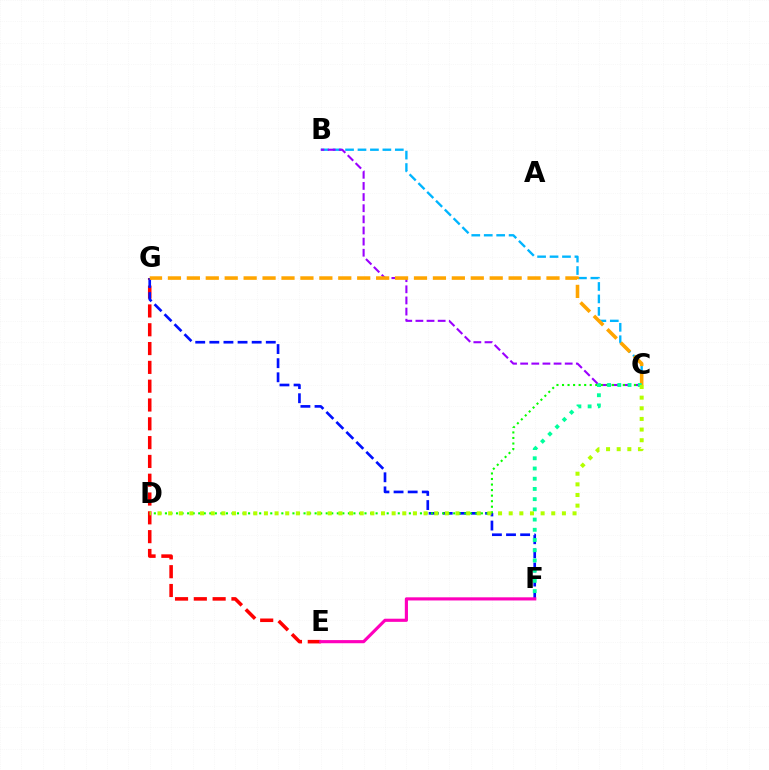{('E', 'G'): [{'color': '#ff0000', 'line_style': 'dashed', 'thickness': 2.56}], ('B', 'C'): [{'color': '#00b5ff', 'line_style': 'dashed', 'thickness': 1.69}, {'color': '#9b00ff', 'line_style': 'dashed', 'thickness': 1.51}], ('F', 'G'): [{'color': '#0010ff', 'line_style': 'dashed', 'thickness': 1.92}], ('C', 'D'): [{'color': '#08ff00', 'line_style': 'dotted', 'thickness': 1.51}, {'color': '#b3ff00', 'line_style': 'dotted', 'thickness': 2.89}], ('C', 'G'): [{'color': '#ffa500', 'line_style': 'dashed', 'thickness': 2.57}], ('C', 'F'): [{'color': '#00ff9d', 'line_style': 'dotted', 'thickness': 2.78}], ('E', 'F'): [{'color': '#ff00bd', 'line_style': 'solid', 'thickness': 2.26}]}